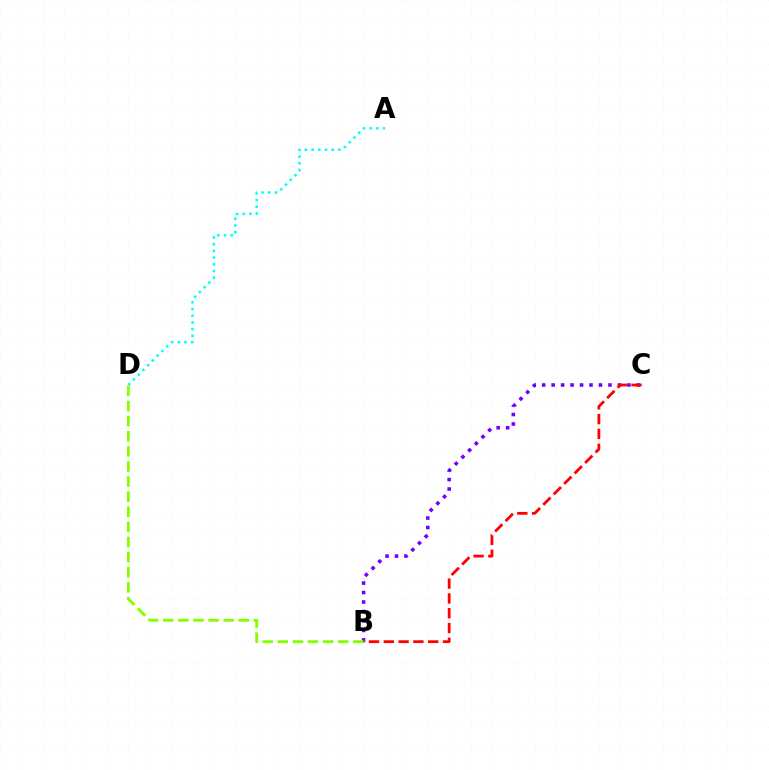{('B', 'C'): [{'color': '#7200ff', 'line_style': 'dotted', 'thickness': 2.57}, {'color': '#ff0000', 'line_style': 'dashed', 'thickness': 2.01}], ('A', 'D'): [{'color': '#00fff6', 'line_style': 'dotted', 'thickness': 1.82}], ('B', 'D'): [{'color': '#84ff00', 'line_style': 'dashed', 'thickness': 2.05}]}